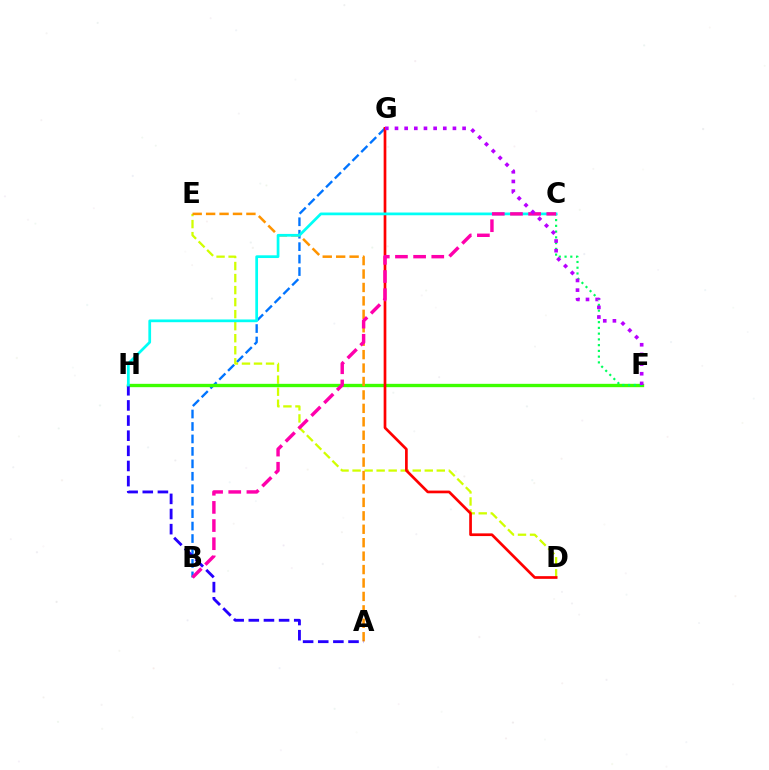{('B', 'G'): [{'color': '#0074ff', 'line_style': 'dashed', 'thickness': 1.69}], ('D', 'E'): [{'color': '#d1ff00', 'line_style': 'dashed', 'thickness': 1.63}], ('F', 'H'): [{'color': '#3dff00', 'line_style': 'solid', 'thickness': 2.41}], ('D', 'G'): [{'color': '#ff0000', 'line_style': 'solid', 'thickness': 1.94}], ('A', 'E'): [{'color': '#ff9400', 'line_style': 'dashed', 'thickness': 1.82}], ('C', 'F'): [{'color': '#00ff5c', 'line_style': 'dotted', 'thickness': 1.56}], ('A', 'H'): [{'color': '#2500ff', 'line_style': 'dashed', 'thickness': 2.06}], ('C', 'H'): [{'color': '#00fff6', 'line_style': 'solid', 'thickness': 1.97}], ('B', 'C'): [{'color': '#ff00ac', 'line_style': 'dashed', 'thickness': 2.47}], ('F', 'G'): [{'color': '#b900ff', 'line_style': 'dotted', 'thickness': 2.62}]}